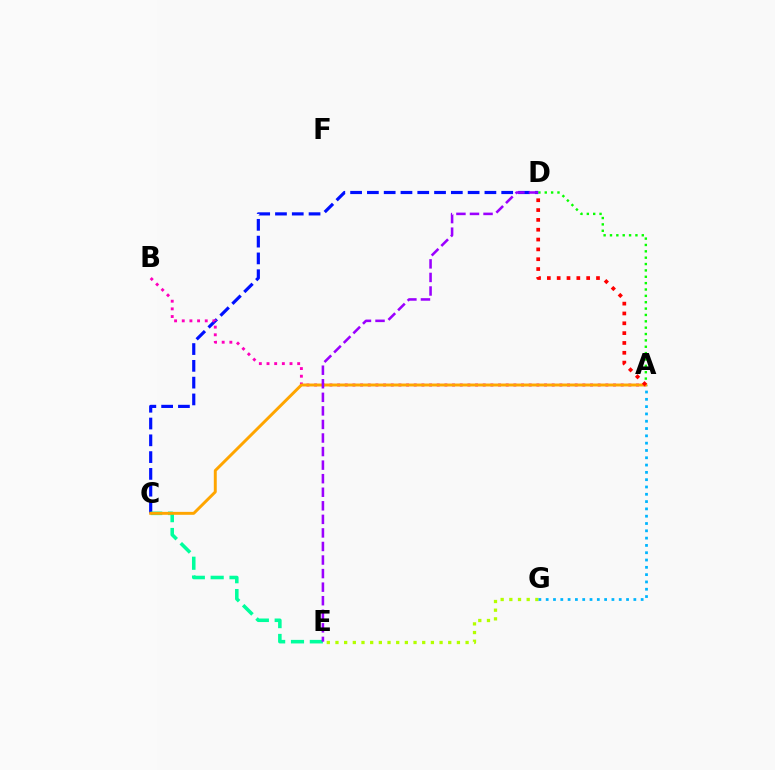{('C', 'D'): [{'color': '#0010ff', 'line_style': 'dashed', 'thickness': 2.28}], ('A', 'D'): [{'color': '#08ff00', 'line_style': 'dotted', 'thickness': 1.73}, {'color': '#ff0000', 'line_style': 'dotted', 'thickness': 2.67}], ('C', 'E'): [{'color': '#00ff9d', 'line_style': 'dashed', 'thickness': 2.56}], ('E', 'G'): [{'color': '#b3ff00', 'line_style': 'dotted', 'thickness': 2.36}], ('A', 'B'): [{'color': '#ff00bd', 'line_style': 'dotted', 'thickness': 2.08}], ('A', 'G'): [{'color': '#00b5ff', 'line_style': 'dotted', 'thickness': 1.98}], ('A', 'C'): [{'color': '#ffa500', 'line_style': 'solid', 'thickness': 2.12}], ('D', 'E'): [{'color': '#9b00ff', 'line_style': 'dashed', 'thickness': 1.84}]}